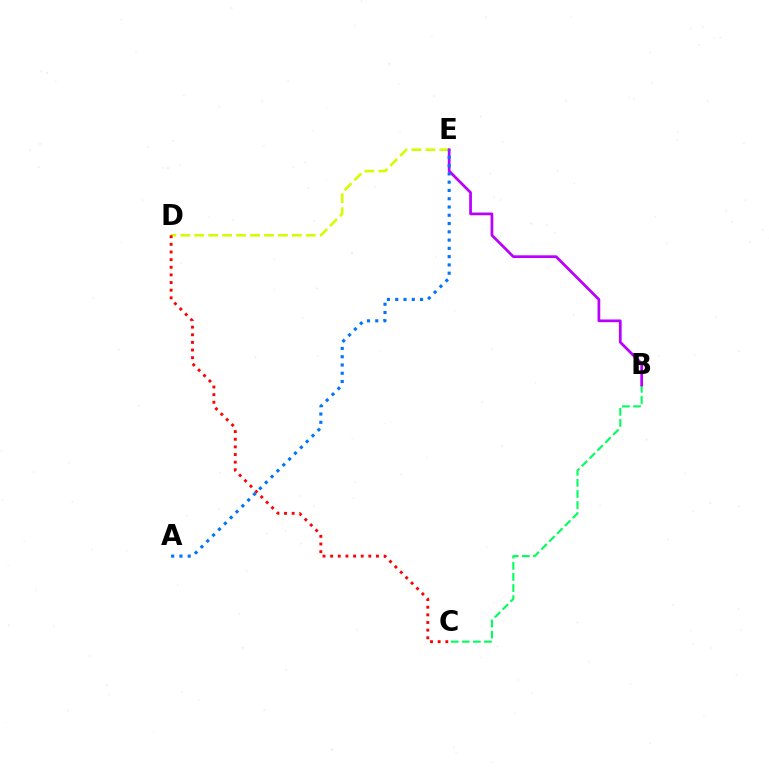{('B', 'C'): [{'color': '#00ff5c', 'line_style': 'dashed', 'thickness': 1.51}], ('D', 'E'): [{'color': '#d1ff00', 'line_style': 'dashed', 'thickness': 1.9}], ('B', 'E'): [{'color': '#b900ff', 'line_style': 'solid', 'thickness': 1.96}], ('C', 'D'): [{'color': '#ff0000', 'line_style': 'dotted', 'thickness': 2.07}], ('A', 'E'): [{'color': '#0074ff', 'line_style': 'dotted', 'thickness': 2.25}]}